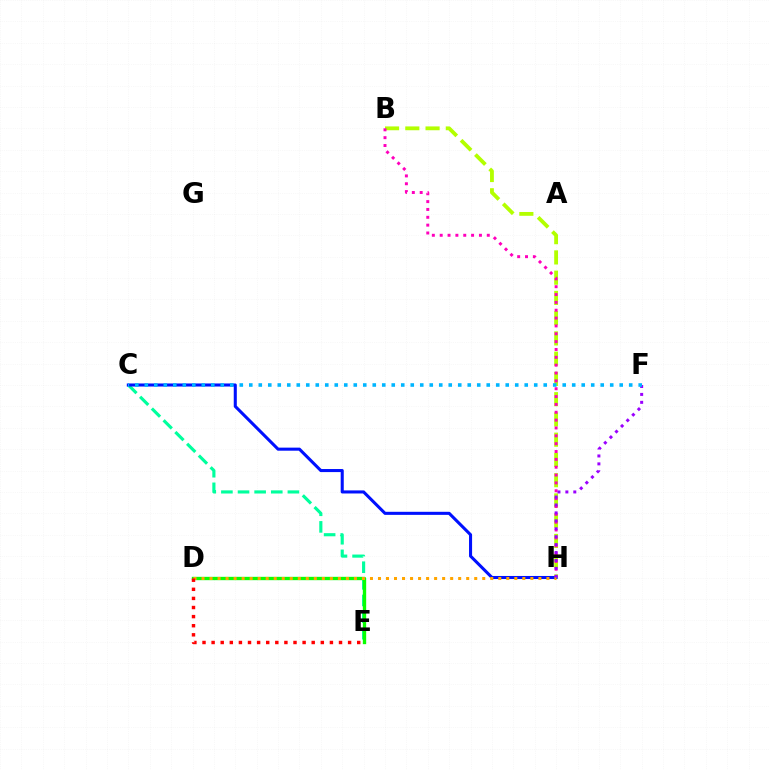{('C', 'E'): [{'color': '#00ff9d', 'line_style': 'dashed', 'thickness': 2.26}], ('B', 'H'): [{'color': '#b3ff00', 'line_style': 'dashed', 'thickness': 2.75}, {'color': '#ff00bd', 'line_style': 'dotted', 'thickness': 2.13}], ('C', 'H'): [{'color': '#0010ff', 'line_style': 'solid', 'thickness': 2.21}], ('D', 'E'): [{'color': '#08ff00', 'line_style': 'solid', 'thickness': 2.41}, {'color': '#ff0000', 'line_style': 'dotted', 'thickness': 2.47}], ('D', 'H'): [{'color': '#ffa500', 'line_style': 'dotted', 'thickness': 2.18}], ('F', 'H'): [{'color': '#9b00ff', 'line_style': 'dotted', 'thickness': 2.15}], ('C', 'F'): [{'color': '#00b5ff', 'line_style': 'dotted', 'thickness': 2.58}]}